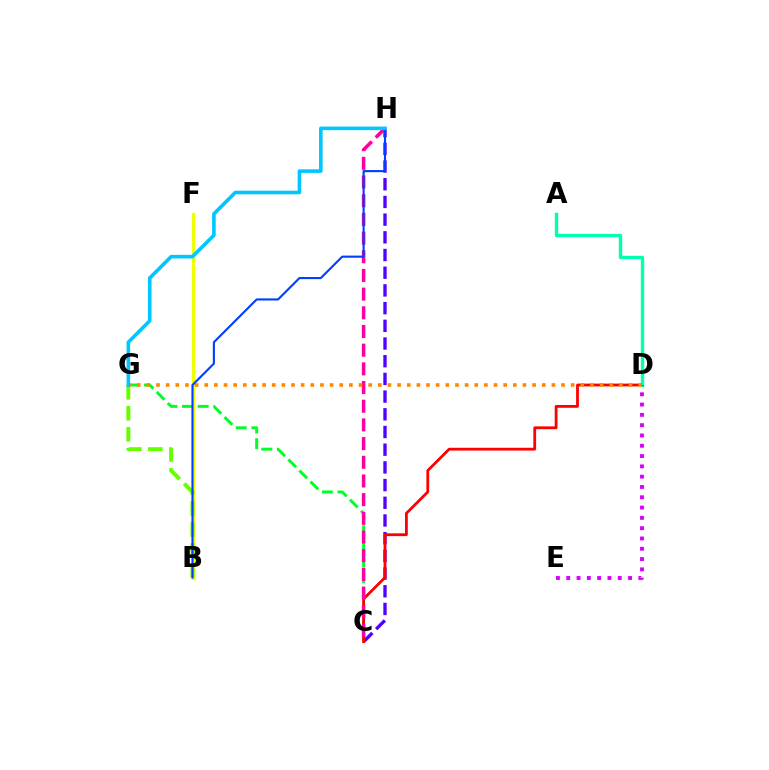{('B', 'F'): [{'color': '#eeff00', 'line_style': 'solid', 'thickness': 2.32}], ('C', 'G'): [{'color': '#00ff27', 'line_style': 'dashed', 'thickness': 2.13}], ('C', 'H'): [{'color': '#4f00ff', 'line_style': 'dashed', 'thickness': 2.4}, {'color': '#ff00a0', 'line_style': 'dashed', 'thickness': 2.54}], ('C', 'D'): [{'color': '#ff0000', 'line_style': 'solid', 'thickness': 2.02}], ('A', 'D'): [{'color': '#00ffaf', 'line_style': 'solid', 'thickness': 2.44}], ('D', 'E'): [{'color': '#d600ff', 'line_style': 'dotted', 'thickness': 2.8}], ('B', 'G'): [{'color': '#66ff00', 'line_style': 'dashed', 'thickness': 2.85}], ('D', 'G'): [{'color': '#ff8800', 'line_style': 'dotted', 'thickness': 2.62}], ('B', 'H'): [{'color': '#003fff', 'line_style': 'solid', 'thickness': 1.53}], ('G', 'H'): [{'color': '#00c7ff', 'line_style': 'solid', 'thickness': 2.6}]}